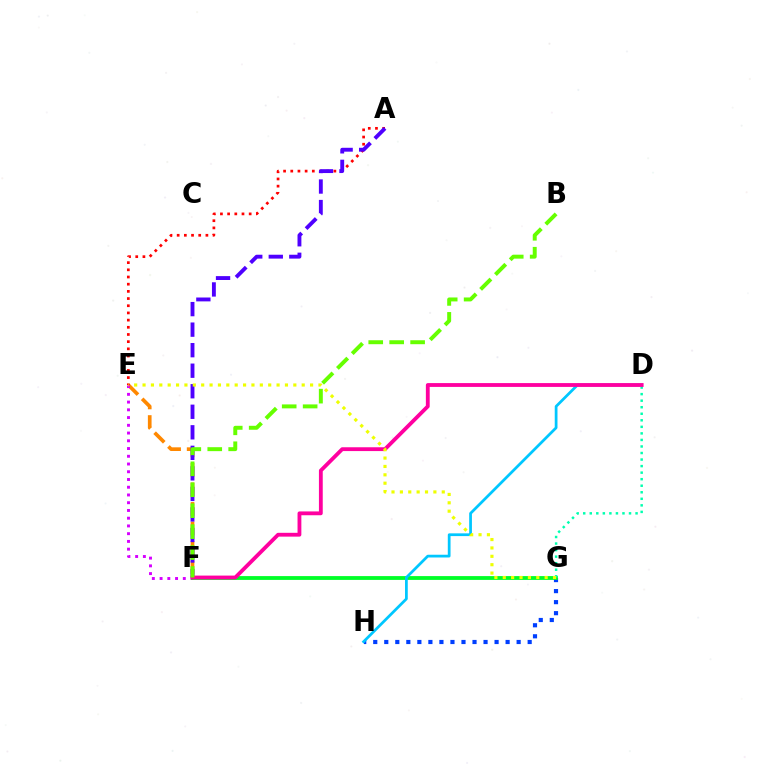{('E', 'F'): [{'color': '#ff8800', 'line_style': 'dashed', 'thickness': 2.65}, {'color': '#d600ff', 'line_style': 'dotted', 'thickness': 2.1}], ('G', 'H'): [{'color': '#003fff', 'line_style': 'dotted', 'thickness': 3.0}], ('F', 'G'): [{'color': '#00ff27', 'line_style': 'solid', 'thickness': 2.74}], ('D', 'H'): [{'color': '#00c7ff', 'line_style': 'solid', 'thickness': 1.98}], ('A', 'E'): [{'color': '#ff0000', 'line_style': 'dotted', 'thickness': 1.95}], ('A', 'F'): [{'color': '#4f00ff', 'line_style': 'dashed', 'thickness': 2.79}], ('D', 'G'): [{'color': '#00ffaf', 'line_style': 'dotted', 'thickness': 1.78}], ('D', 'F'): [{'color': '#ff00a0', 'line_style': 'solid', 'thickness': 2.75}], ('B', 'F'): [{'color': '#66ff00', 'line_style': 'dashed', 'thickness': 2.84}], ('E', 'G'): [{'color': '#eeff00', 'line_style': 'dotted', 'thickness': 2.28}]}